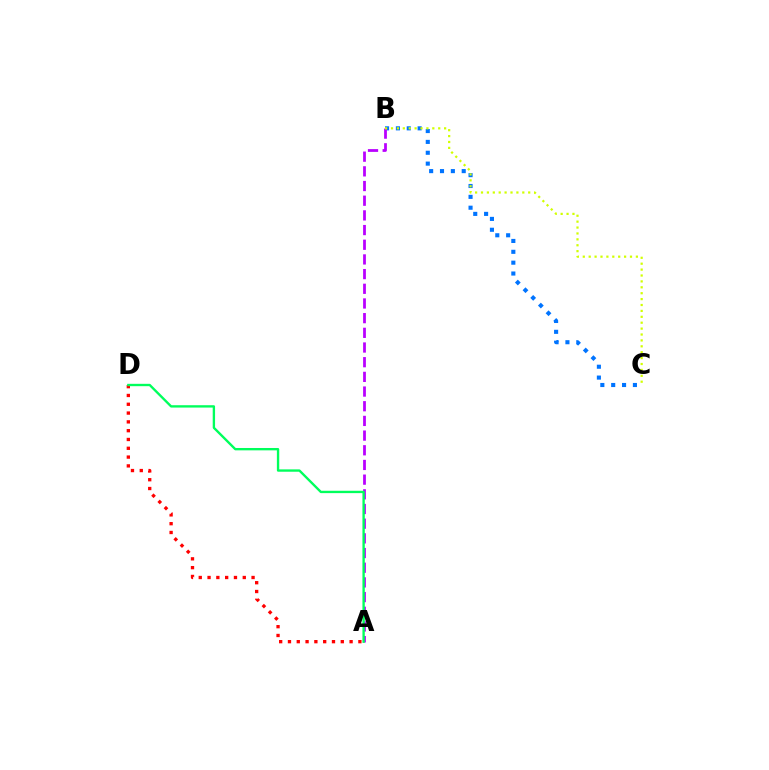{('B', 'C'): [{'color': '#0074ff', 'line_style': 'dotted', 'thickness': 2.95}, {'color': '#d1ff00', 'line_style': 'dotted', 'thickness': 1.6}], ('A', 'B'): [{'color': '#b900ff', 'line_style': 'dashed', 'thickness': 1.99}], ('A', 'D'): [{'color': '#ff0000', 'line_style': 'dotted', 'thickness': 2.39}, {'color': '#00ff5c', 'line_style': 'solid', 'thickness': 1.7}]}